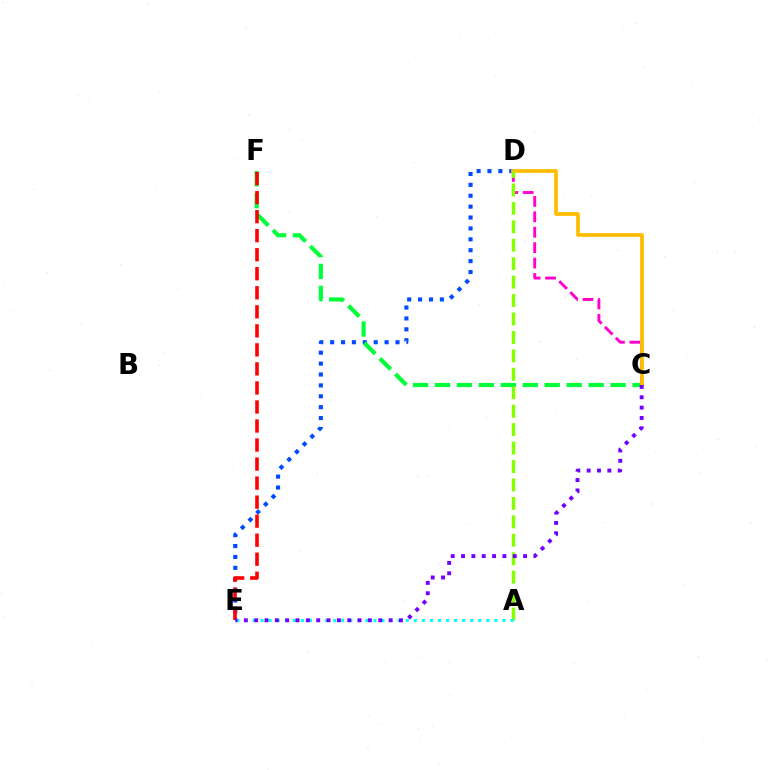{('D', 'E'): [{'color': '#004bff', 'line_style': 'dotted', 'thickness': 2.96}], ('C', 'F'): [{'color': '#00ff39', 'line_style': 'dashed', 'thickness': 2.98}], ('E', 'F'): [{'color': '#ff0000', 'line_style': 'dashed', 'thickness': 2.59}], ('C', 'D'): [{'color': '#ff00cf', 'line_style': 'dashed', 'thickness': 2.1}, {'color': '#ffbd00', 'line_style': 'solid', 'thickness': 2.7}], ('A', 'D'): [{'color': '#84ff00', 'line_style': 'dashed', 'thickness': 2.51}], ('A', 'E'): [{'color': '#00fff6', 'line_style': 'dotted', 'thickness': 2.19}], ('C', 'E'): [{'color': '#7200ff', 'line_style': 'dotted', 'thickness': 2.81}]}